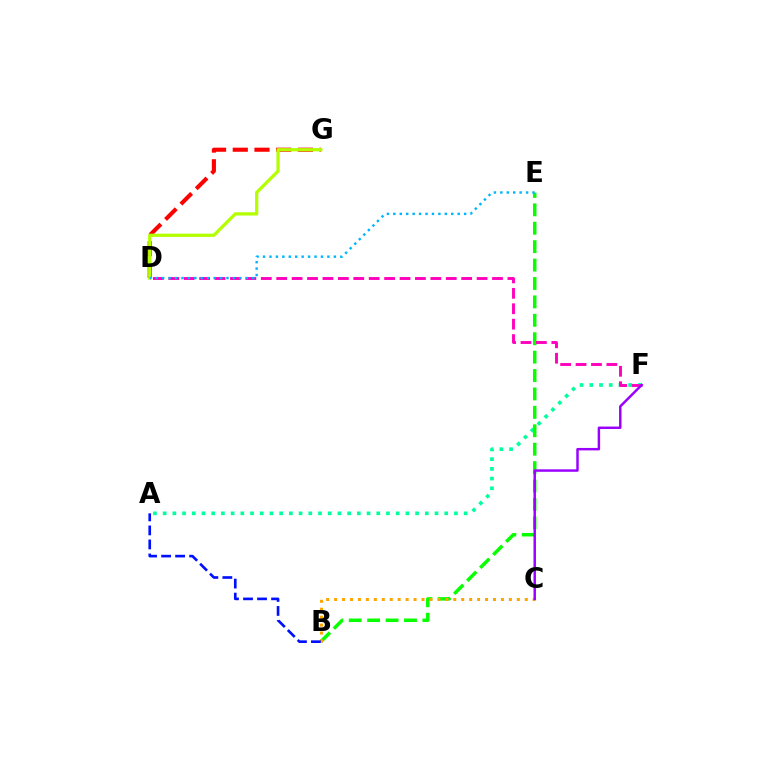{('A', 'F'): [{'color': '#00ff9d', 'line_style': 'dotted', 'thickness': 2.64}], ('D', 'G'): [{'color': '#ff0000', 'line_style': 'dashed', 'thickness': 2.95}, {'color': '#b3ff00', 'line_style': 'solid', 'thickness': 2.35}], ('B', 'E'): [{'color': '#08ff00', 'line_style': 'dashed', 'thickness': 2.5}], ('D', 'F'): [{'color': '#ff00bd', 'line_style': 'dashed', 'thickness': 2.09}], ('B', 'C'): [{'color': '#ffa500', 'line_style': 'dotted', 'thickness': 2.16}], ('C', 'F'): [{'color': '#9b00ff', 'line_style': 'solid', 'thickness': 1.77}], ('A', 'B'): [{'color': '#0010ff', 'line_style': 'dashed', 'thickness': 1.91}], ('D', 'E'): [{'color': '#00b5ff', 'line_style': 'dotted', 'thickness': 1.75}]}